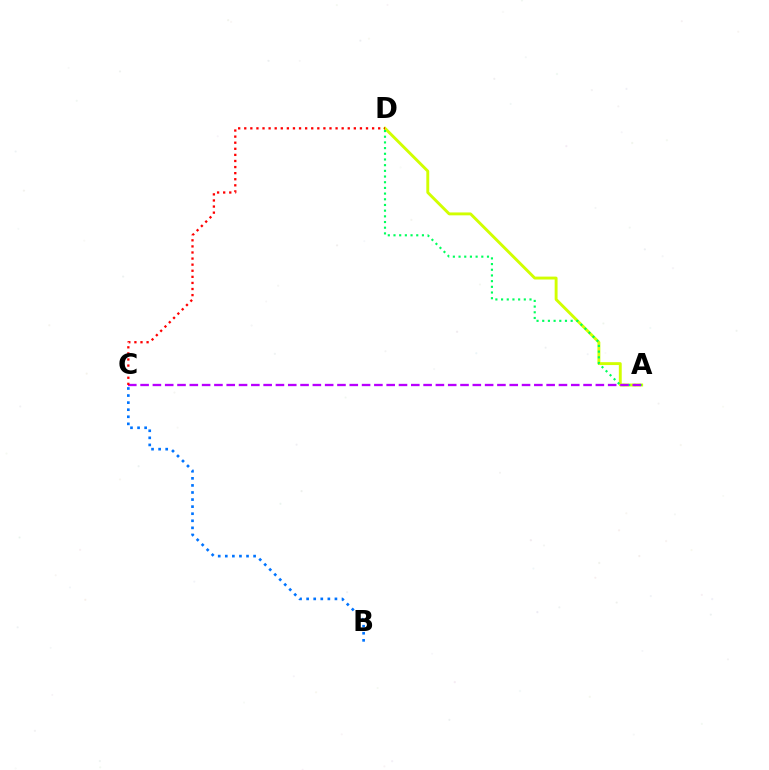{('A', 'D'): [{'color': '#d1ff00', 'line_style': 'solid', 'thickness': 2.08}, {'color': '#00ff5c', 'line_style': 'dotted', 'thickness': 1.54}], ('A', 'C'): [{'color': '#b900ff', 'line_style': 'dashed', 'thickness': 1.67}], ('B', 'C'): [{'color': '#0074ff', 'line_style': 'dotted', 'thickness': 1.92}], ('C', 'D'): [{'color': '#ff0000', 'line_style': 'dotted', 'thickness': 1.65}]}